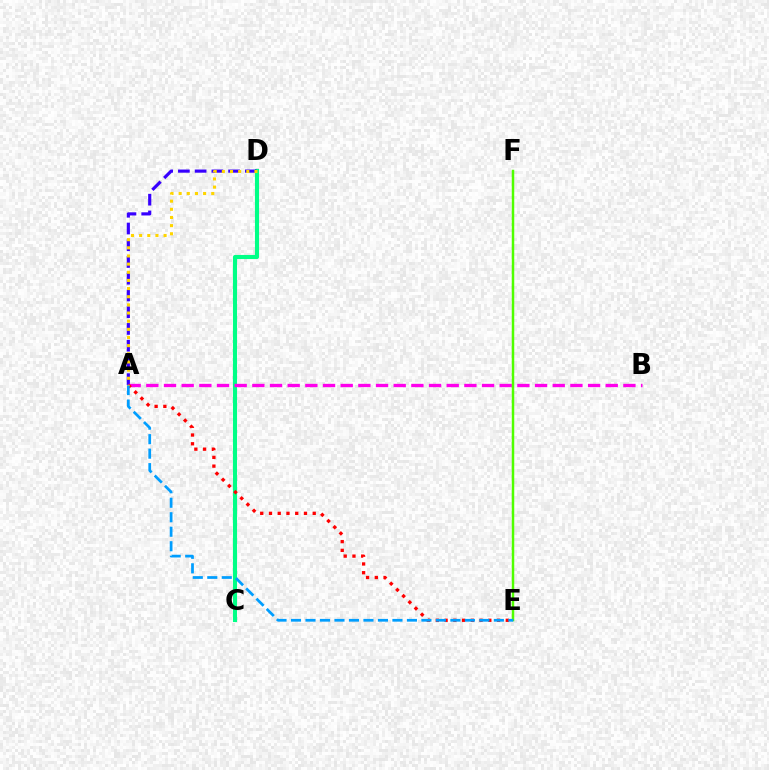{('C', 'D'): [{'color': '#00ff86', 'line_style': 'solid', 'thickness': 2.95}], ('A', 'D'): [{'color': '#3700ff', 'line_style': 'dashed', 'thickness': 2.27}, {'color': '#ffd500', 'line_style': 'dotted', 'thickness': 2.21}], ('A', 'B'): [{'color': '#ff00ed', 'line_style': 'dashed', 'thickness': 2.4}], ('E', 'F'): [{'color': '#4fff00', 'line_style': 'solid', 'thickness': 1.79}], ('A', 'E'): [{'color': '#ff0000', 'line_style': 'dotted', 'thickness': 2.38}, {'color': '#009eff', 'line_style': 'dashed', 'thickness': 1.97}]}